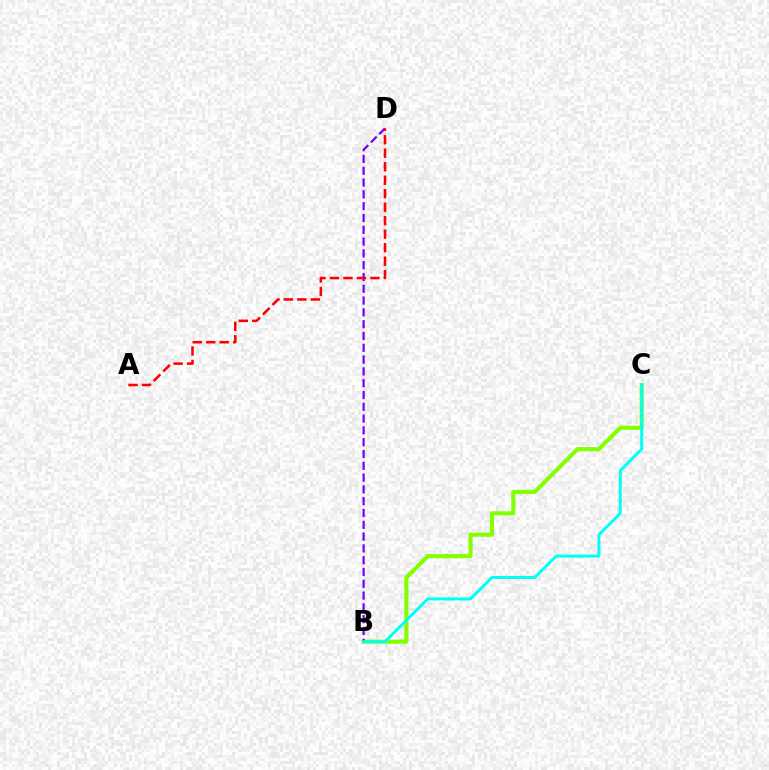{('B', 'C'): [{'color': '#84ff00', 'line_style': 'solid', 'thickness': 2.95}, {'color': '#00fff6', 'line_style': 'solid', 'thickness': 2.14}], ('B', 'D'): [{'color': '#7200ff', 'line_style': 'dashed', 'thickness': 1.6}], ('A', 'D'): [{'color': '#ff0000', 'line_style': 'dashed', 'thickness': 1.83}]}